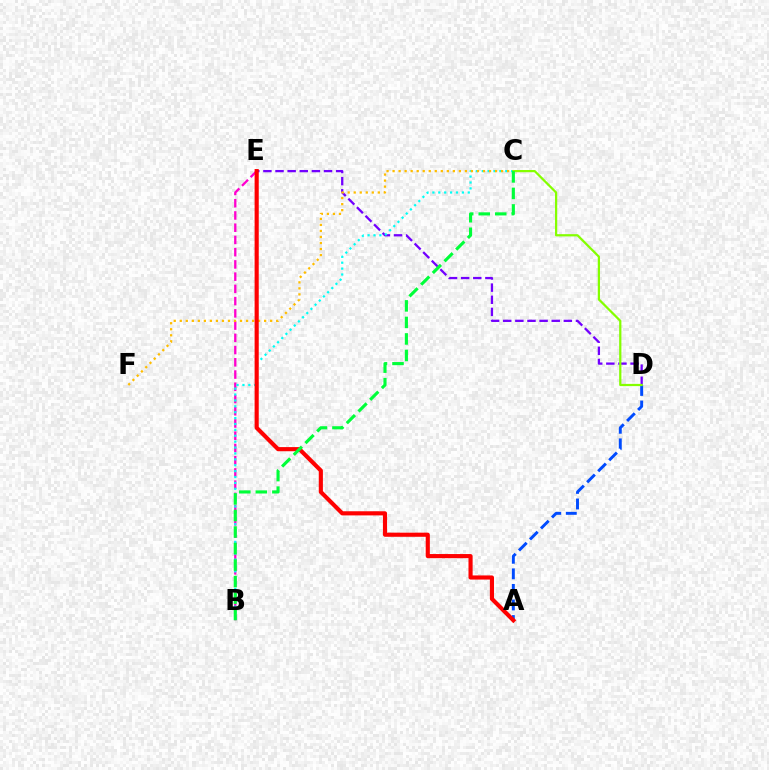{('B', 'E'): [{'color': '#ff00cf', 'line_style': 'dashed', 'thickness': 1.66}], ('D', 'E'): [{'color': '#7200ff', 'line_style': 'dashed', 'thickness': 1.65}], ('B', 'C'): [{'color': '#00fff6', 'line_style': 'dotted', 'thickness': 1.6}, {'color': '#00ff39', 'line_style': 'dashed', 'thickness': 2.25}], ('A', 'D'): [{'color': '#004bff', 'line_style': 'dashed', 'thickness': 2.11}], ('C', 'D'): [{'color': '#84ff00', 'line_style': 'solid', 'thickness': 1.61}], ('C', 'F'): [{'color': '#ffbd00', 'line_style': 'dotted', 'thickness': 1.64}], ('A', 'E'): [{'color': '#ff0000', 'line_style': 'solid', 'thickness': 2.98}]}